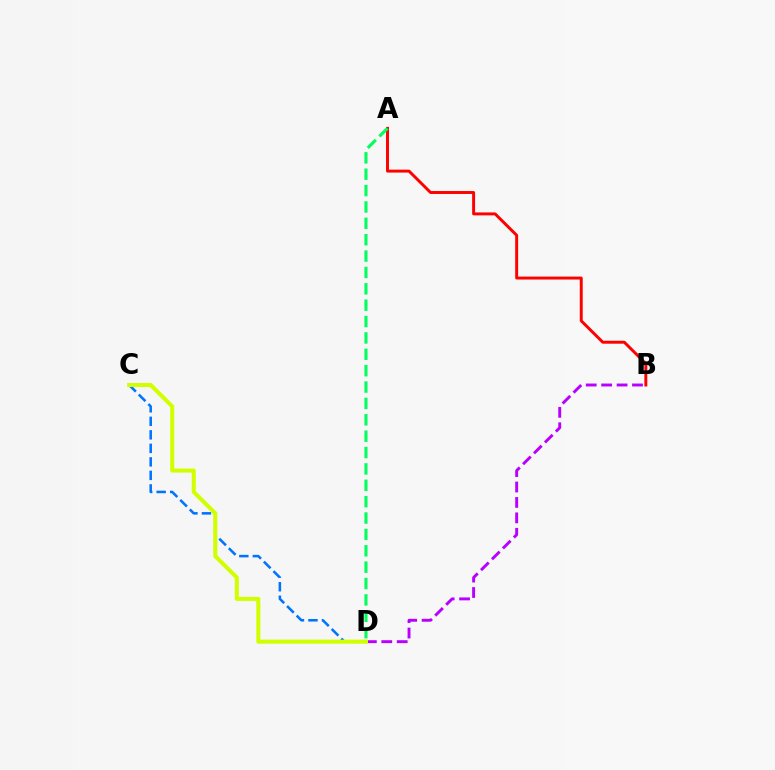{('C', 'D'): [{'color': '#0074ff', 'line_style': 'dashed', 'thickness': 1.84}, {'color': '#d1ff00', 'line_style': 'solid', 'thickness': 2.92}], ('A', 'B'): [{'color': '#ff0000', 'line_style': 'solid', 'thickness': 2.12}], ('B', 'D'): [{'color': '#b900ff', 'line_style': 'dashed', 'thickness': 2.1}], ('A', 'D'): [{'color': '#00ff5c', 'line_style': 'dashed', 'thickness': 2.22}]}